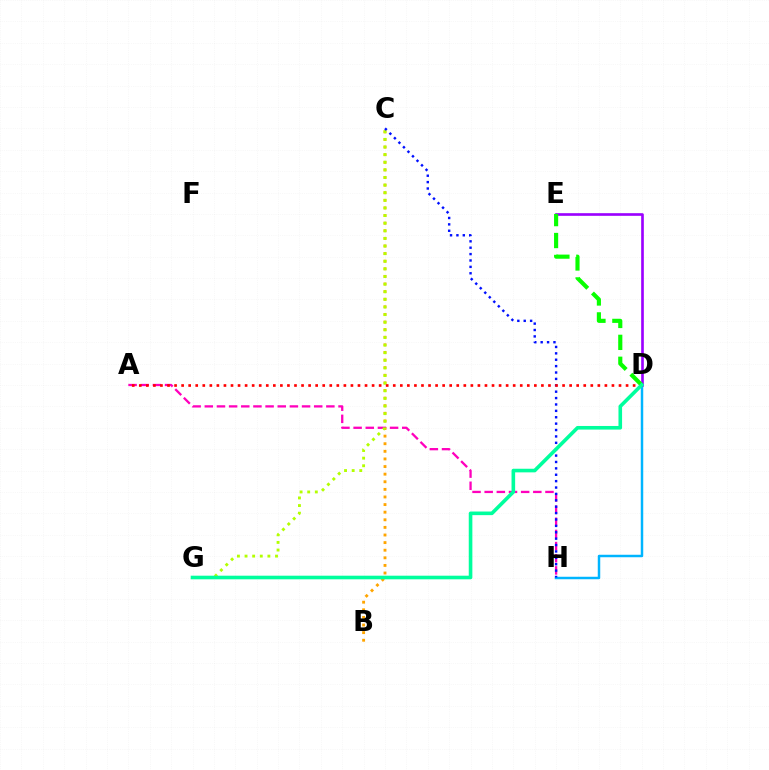{('B', 'C'): [{'color': '#ffa500', 'line_style': 'dotted', 'thickness': 2.07}], ('D', 'E'): [{'color': '#9b00ff', 'line_style': 'solid', 'thickness': 1.9}, {'color': '#08ff00', 'line_style': 'dashed', 'thickness': 2.98}], ('A', 'H'): [{'color': '#ff00bd', 'line_style': 'dashed', 'thickness': 1.65}], ('D', 'H'): [{'color': '#00b5ff', 'line_style': 'solid', 'thickness': 1.78}], ('C', 'G'): [{'color': '#b3ff00', 'line_style': 'dotted', 'thickness': 2.07}], ('C', 'H'): [{'color': '#0010ff', 'line_style': 'dotted', 'thickness': 1.74}], ('A', 'D'): [{'color': '#ff0000', 'line_style': 'dotted', 'thickness': 1.92}], ('D', 'G'): [{'color': '#00ff9d', 'line_style': 'solid', 'thickness': 2.6}]}